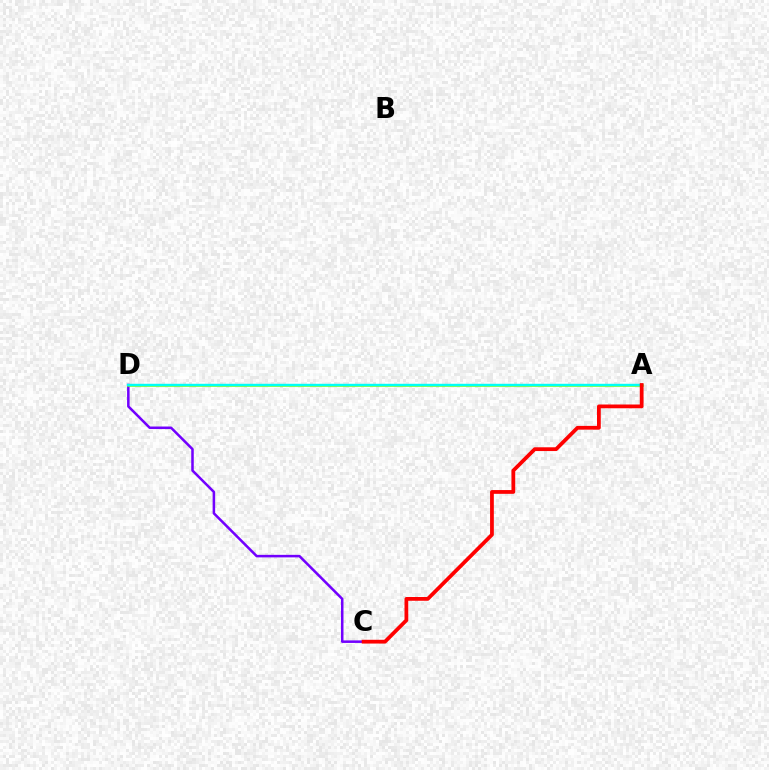{('C', 'D'): [{'color': '#7200ff', 'line_style': 'solid', 'thickness': 1.82}], ('A', 'D'): [{'color': '#84ff00', 'line_style': 'solid', 'thickness': 1.81}, {'color': '#00fff6', 'line_style': 'solid', 'thickness': 1.74}], ('A', 'C'): [{'color': '#ff0000', 'line_style': 'solid', 'thickness': 2.71}]}